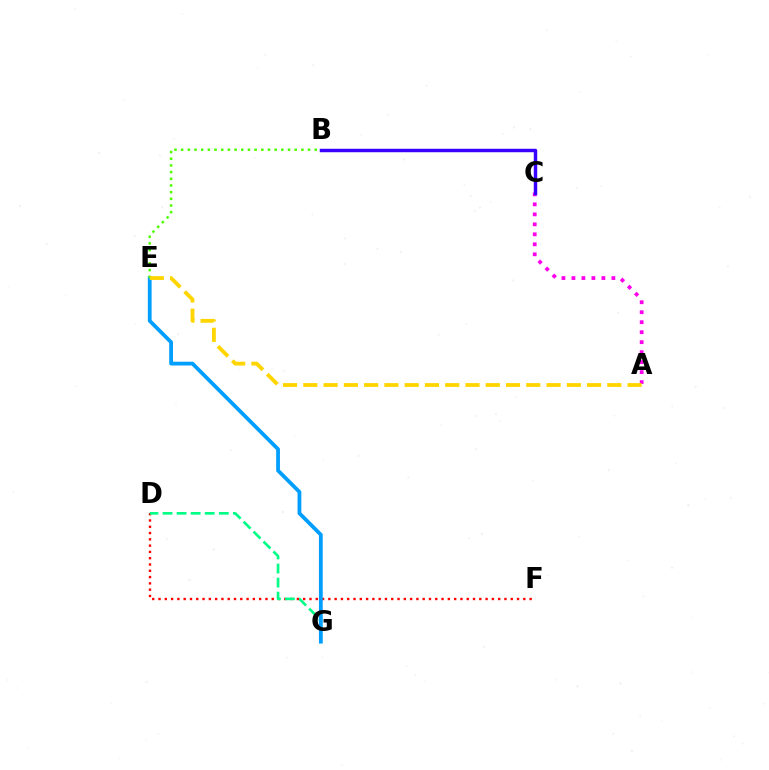{('D', 'F'): [{'color': '#ff0000', 'line_style': 'dotted', 'thickness': 1.71}], ('A', 'C'): [{'color': '#ff00ed', 'line_style': 'dotted', 'thickness': 2.71}], ('D', 'G'): [{'color': '#00ff86', 'line_style': 'dashed', 'thickness': 1.91}], ('E', 'G'): [{'color': '#009eff', 'line_style': 'solid', 'thickness': 2.72}], ('B', 'E'): [{'color': '#4fff00', 'line_style': 'dotted', 'thickness': 1.81}], ('A', 'E'): [{'color': '#ffd500', 'line_style': 'dashed', 'thickness': 2.75}], ('B', 'C'): [{'color': '#3700ff', 'line_style': 'solid', 'thickness': 2.48}]}